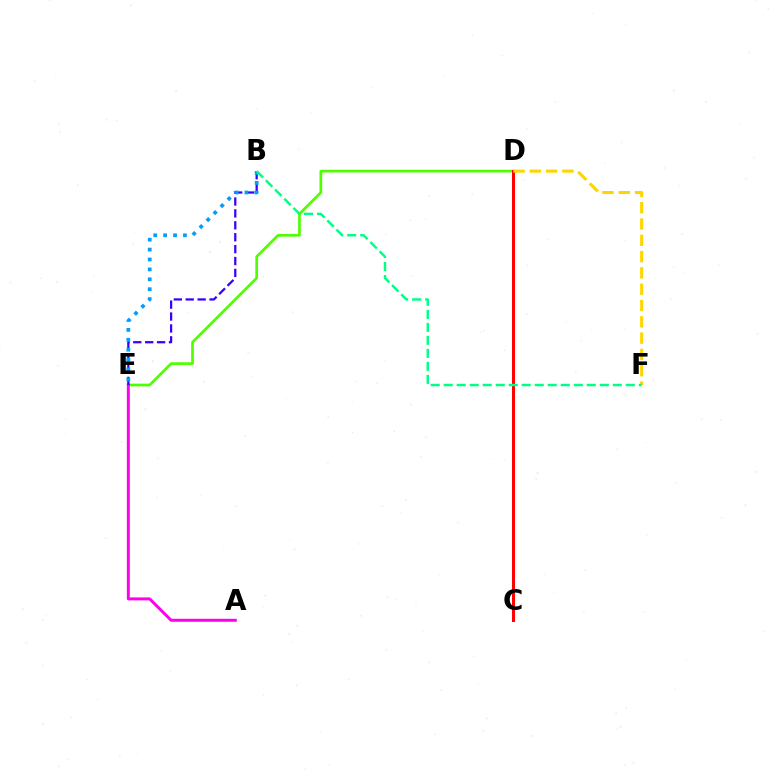{('D', 'E'): [{'color': '#4fff00', 'line_style': 'solid', 'thickness': 1.94}], ('A', 'E'): [{'color': '#ff00ed', 'line_style': 'solid', 'thickness': 2.14}], ('C', 'D'): [{'color': '#ff0000', 'line_style': 'solid', 'thickness': 2.18}], ('D', 'F'): [{'color': '#ffd500', 'line_style': 'dashed', 'thickness': 2.21}], ('B', 'E'): [{'color': '#3700ff', 'line_style': 'dashed', 'thickness': 1.62}, {'color': '#009eff', 'line_style': 'dotted', 'thickness': 2.69}], ('B', 'F'): [{'color': '#00ff86', 'line_style': 'dashed', 'thickness': 1.77}]}